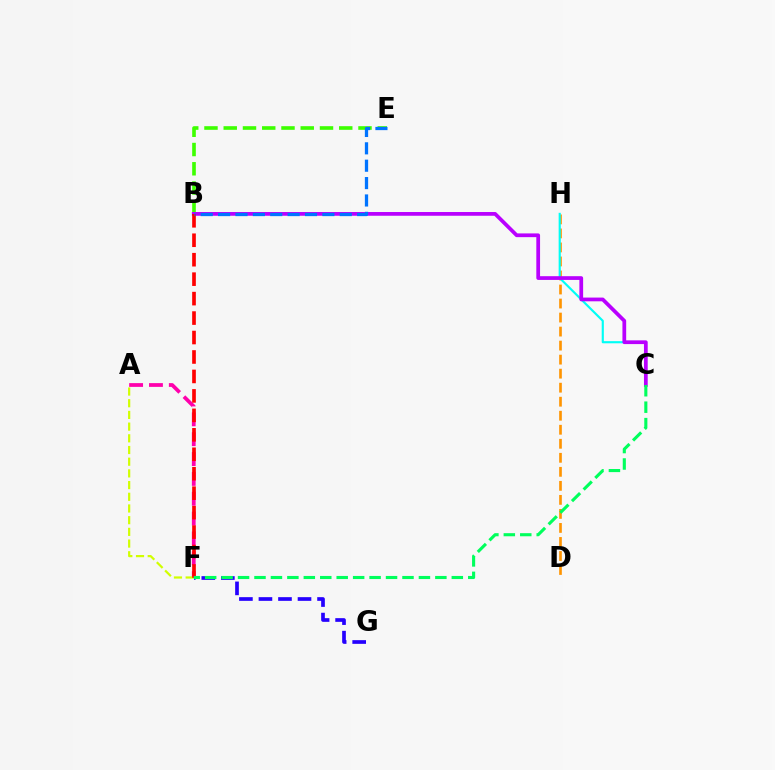{('A', 'F'): [{'color': '#ff00ac', 'line_style': 'dashed', 'thickness': 2.7}, {'color': '#d1ff00', 'line_style': 'dashed', 'thickness': 1.59}], ('D', 'H'): [{'color': '#ff9400', 'line_style': 'dashed', 'thickness': 1.91}], ('C', 'H'): [{'color': '#00fff6', 'line_style': 'solid', 'thickness': 1.55}], ('B', 'E'): [{'color': '#3dff00', 'line_style': 'dashed', 'thickness': 2.62}, {'color': '#0074ff', 'line_style': 'dashed', 'thickness': 2.36}], ('B', 'C'): [{'color': '#b900ff', 'line_style': 'solid', 'thickness': 2.69}], ('F', 'G'): [{'color': '#2500ff', 'line_style': 'dashed', 'thickness': 2.65}], ('B', 'F'): [{'color': '#ff0000', 'line_style': 'dashed', 'thickness': 2.64}], ('C', 'F'): [{'color': '#00ff5c', 'line_style': 'dashed', 'thickness': 2.23}]}